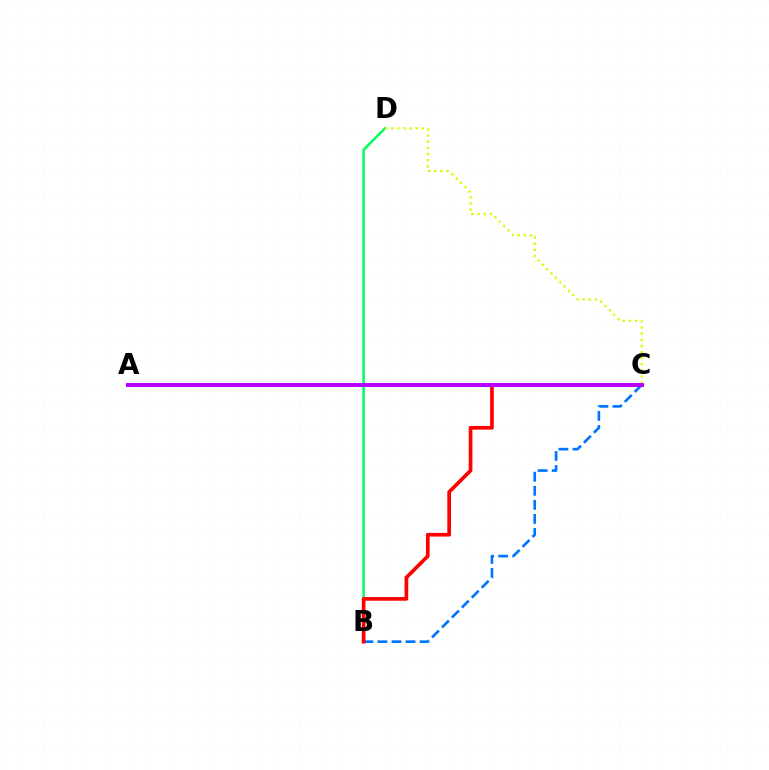{('B', 'D'): [{'color': '#00ff5c', 'line_style': 'solid', 'thickness': 1.81}], ('B', 'C'): [{'color': '#0074ff', 'line_style': 'dashed', 'thickness': 1.91}, {'color': '#ff0000', 'line_style': 'solid', 'thickness': 2.65}], ('C', 'D'): [{'color': '#d1ff00', 'line_style': 'dotted', 'thickness': 1.66}], ('A', 'C'): [{'color': '#b900ff', 'line_style': 'solid', 'thickness': 2.88}]}